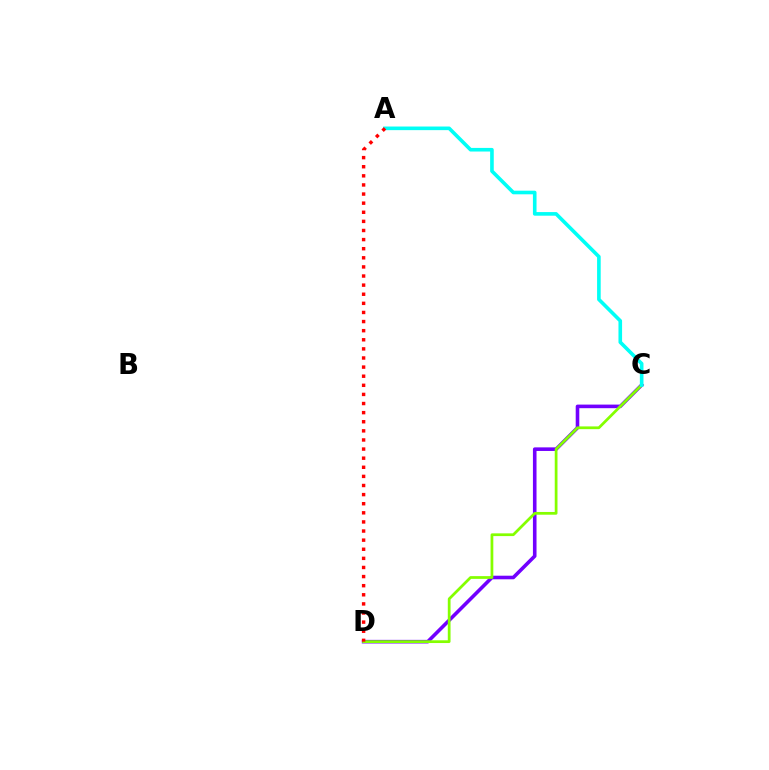{('C', 'D'): [{'color': '#7200ff', 'line_style': 'solid', 'thickness': 2.59}, {'color': '#84ff00', 'line_style': 'solid', 'thickness': 1.98}], ('A', 'C'): [{'color': '#00fff6', 'line_style': 'solid', 'thickness': 2.6}], ('A', 'D'): [{'color': '#ff0000', 'line_style': 'dotted', 'thickness': 2.47}]}